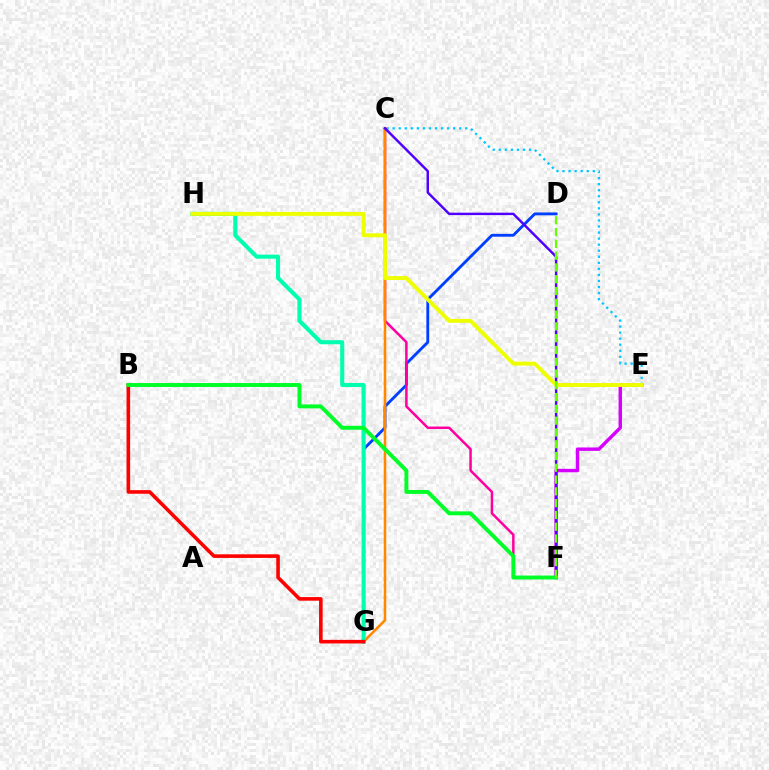{('E', 'F'): [{'color': '#d600ff', 'line_style': 'solid', 'thickness': 2.46}], ('C', 'E'): [{'color': '#00c7ff', 'line_style': 'dotted', 'thickness': 1.64}], ('D', 'G'): [{'color': '#003fff', 'line_style': 'solid', 'thickness': 2.05}], ('C', 'F'): [{'color': '#ff00a0', 'line_style': 'solid', 'thickness': 1.8}, {'color': '#4f00ff', 'line_style': 'solid', 'thickness': 1.75}], ('C', 'G'): [{'color': '#ff8800', 'line_style': 'solid', 'thickness': 1.85}], ('G', 'H'): [{'color': '#00ffaf', 'line_style': 'solid', 'thickness': 2.94}], ('B', 'G'): [{'color': '#ff0000', 'line_style': 'solid', 'thickness': 2.59}], ('B', 'F'): [{'color': '#00ff27', 'line_style': 'solid', 'thickness': 2.82}], ('E', 'H'): [{'color': '#eeff00', 'line_style': 'solid', 'thickness': 2.82}], ('D', 'F'): [{'color': '#66ff00', 'line_style': 'dashed', 'thickness': 1.6}]}